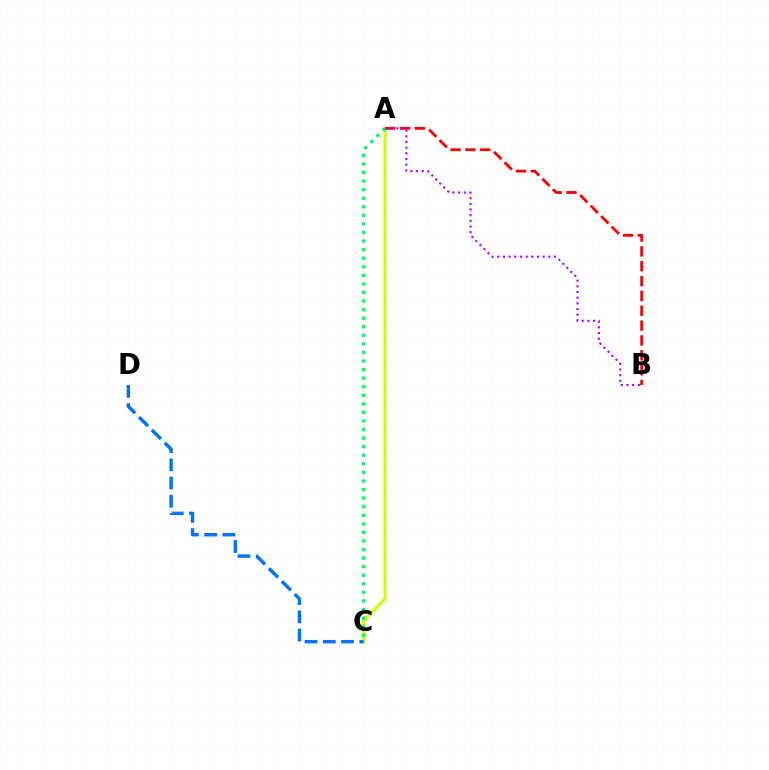{('A', 'C'): [{'color': '#d1ff00', 'line_style': 'solid', 'thickness': 2.25}, {'color': '#00ff5c', 'line_style': 'dotted', 'thickness': 2.33}], ('A', 'B'): [{'color': '#ff0000', 'line_style': 'dashed', 'thickness': 2.02}, {'color': '#b900ff', 'line_style': 'dotted', 'thickness': 1.54}], ('C', 'D'): [{'color': '#0074ff', 'line_style': 'dashed', 'thickness': 2.48}]}